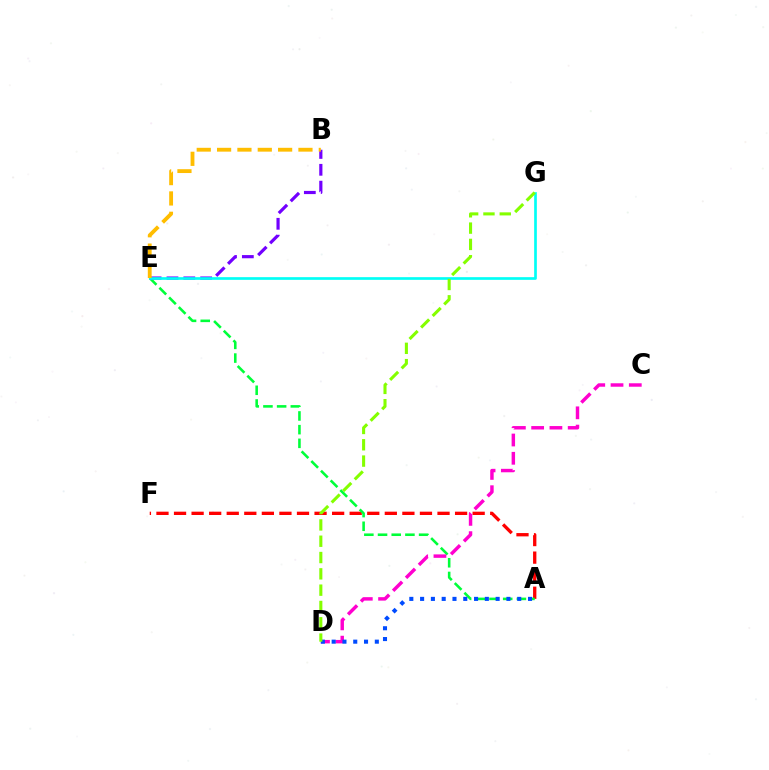{('A', 'F'): [{'color': '#ff0000', 'line_style': 'dashed', 'thickness': 2.39}], ('A', 'E'): [{'color': '#00ff39', 'line_style': 'dashed', 'thickness': 1.86}], ('B', 'E'): [{'color': '#7200ff', 'line_style': 'dashed', 'thickness': 2.29}, {'color': '#ffbd00', 'line_style': 'dashed', 'thickness': 2.76}], ('E', 'G'): [{'color': '#00fff6', 'line_style': 'solid', 'thickness': 1.93}], ('C', 'D'): [{'color': '#ff00cf', 'line_style': 'dashed', 'thickness': 2.48}], ('A', 'D'): [{'color': '#004bff', 'line_style': 'dotted', 'thickness': 2.93}], ('D', 'G'): [{'color': '#84ff00', 'line_style': 'dashed', 'thickness': 2.22}]}